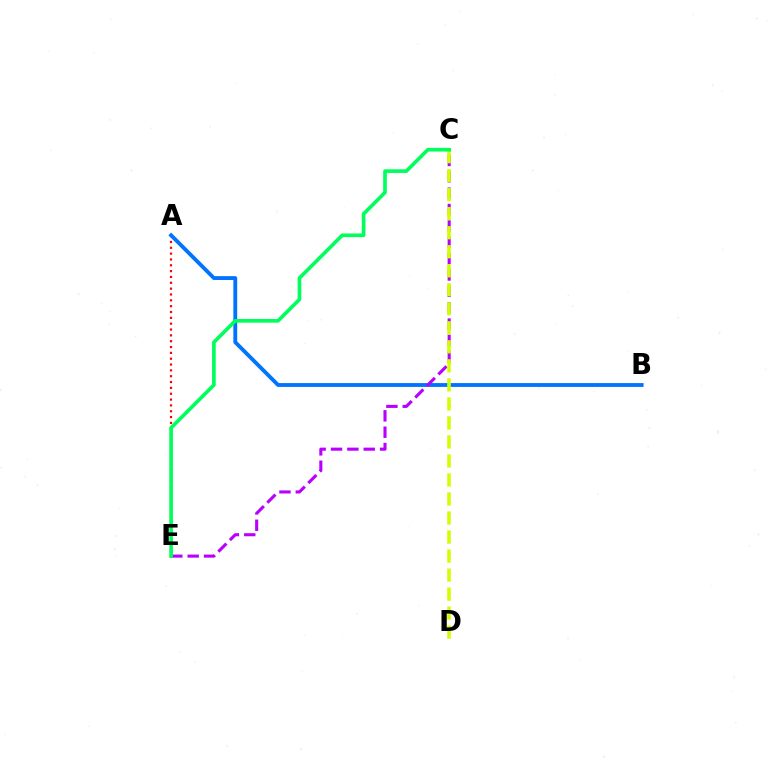{('A', 'E'): [{'color': '#ff0000', 'line_style': 'dotted', 'thickness': 1.59}], ('A', 'B'): [{'color': '#0074ff', 'line_style': 'solid', 'thickness': 2.77}], ('C', 'E'): [{'color': '#b900ff', 'line_style': 'dashed', 'thickness': 2.22}, {'color': '#00ff5c', 'line_style': 'solid', 'thickness': 2.63}], ('C', 'D'): [{'color': '#d1ff00', 'line_style': 'dashed', 'thickness': 2.58}]}